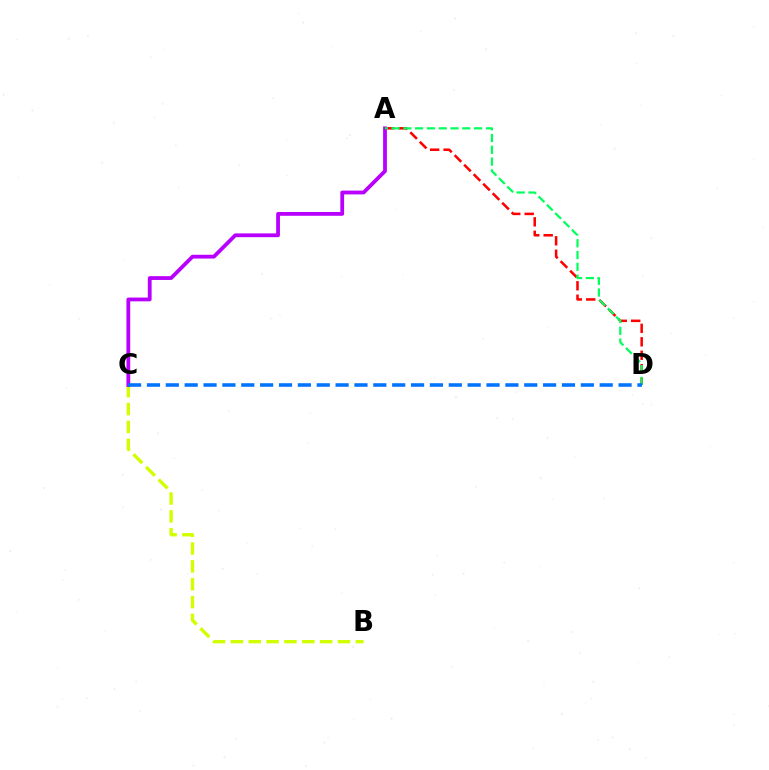{('B', 'C'): [{'color': '#d1ff00', 'line_style': 'dashed', 'thickness': 2.43}], ('A', 'C'): [{'color': '#b900ff', 'line_style': 'solid', 'thickness': 2.73}], ('A', 'D'): [{'color': '#ff0000', 'line_style': 'dashed', 'thickness': 1.83}, {'color': '#00ff5c', 'line_style': 'dashed', 'thickness': 1.6}], ('C', 'D'): [{'color': '#0074ff', 'line_style': 'dashed', 'thickness': 2.56}]}